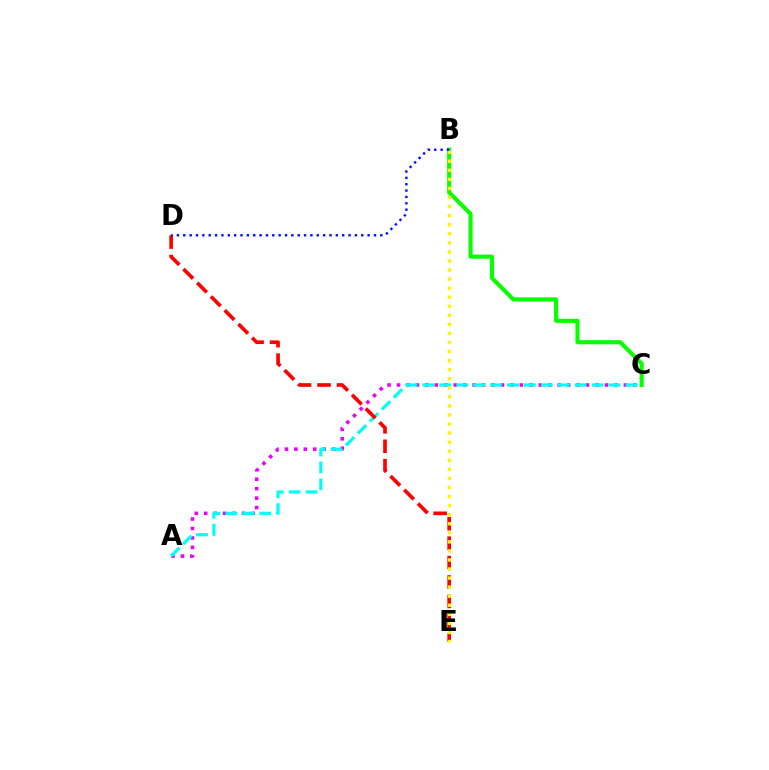{('A', 'C'): [{'color': '#ee00ff', 'line_style': 'dotted', 'thickness': 2.57}, {'color': '#00fff6', 'line_style': 'dashed', 'thickness': 2.3}], ('D', 'E'): [{'color': '#ff0000', 'line_style': 'dashed', 'thickness': 2.64}], ('B', 'C'): [{'color': '#08ff00', 'line_style': 'solid', 'thickness': 2.98}], ('B', 'E'): [{'color': '#fcf500', 'line_style': 'dotted', 'thickness': 2.46}], ('B', 'D'): [{'color': '#0010ff', 'line_style': 'dotted', 'thickness': 1.73}]}